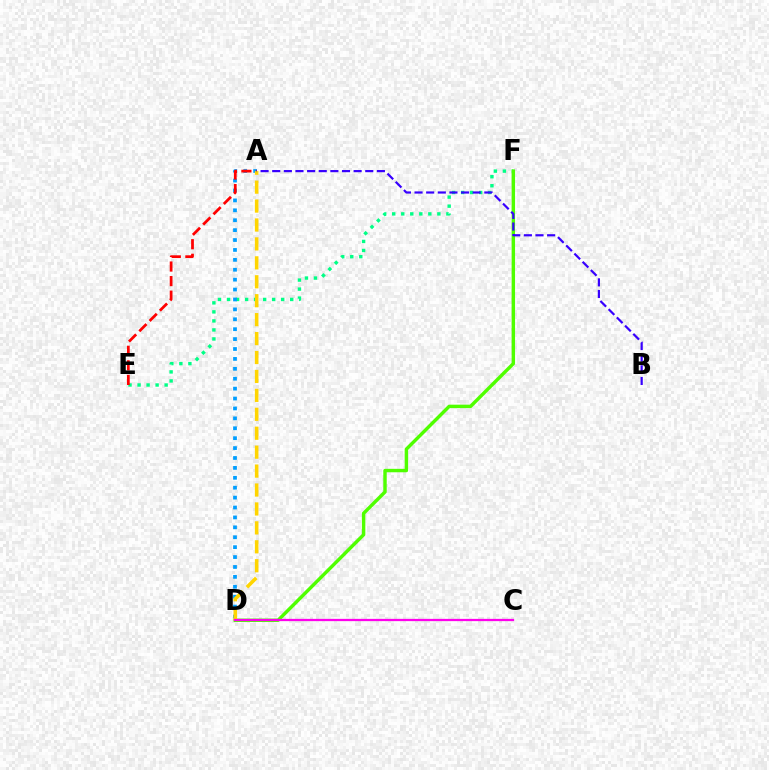{('E', 'F'): [{'color': '#00ff86', 'line_style': 'dotted', 'thickness': 2.45}], ('A', 'D'): [{'color': '#009eff', 'line_style': 'dotted', 'thickness': 2.69}, {'color': '#ffd500', 'line_style': 'dashed', 'thickness': 2.57}], ('D', 'F'): [{'color': '#4fff00', 'line_style': 'solid', 'thickness': 2.47}], ('A', 'E'): [{'color': '#ff0000', 'line_style': 'dashed', 'thickness': 1.98}], ('A', 'B'): [{'color': '#3700ff', 'line_style': 'dashed', 'thickness': 1.58}], ('C', 'D'): [{'color': '#ff00ed', 'line_style': 'solid', 'thickness': 1.63}]}